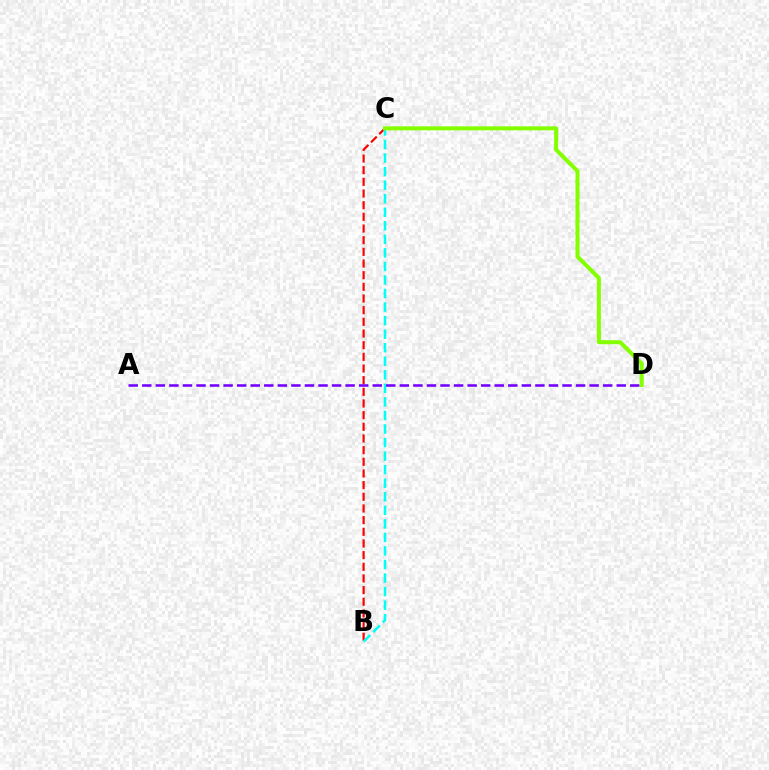{('B', 'C'): [{'color': '#ff0000', 'line_style': 'dashed', 'thickness': 1.58}, {'color': '#00fff6', 'line_style': 'dashed', 'thickness': 1.84}], ('A', 'D'): [{'color': '#7200ff', 'line_style': 'dashed', 'thickness': 1.84}], ('C', 'D'): [{'color': '#84ff00', 'line_style': 'solid', 'thickness': 2.89}]}